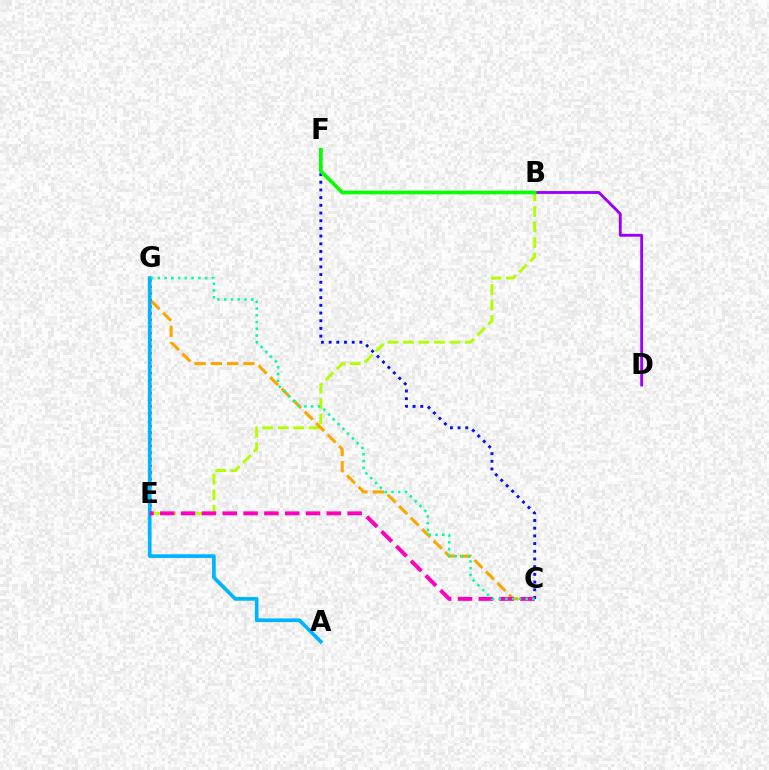{('B', 'E'): [{'color': '#b3ff00', 'line_style': 'dashed', 'thickness': 2.1}], ('E', 'G'): [{'color': '#ff0000', 'line_style': 'dotted', 'thickness': 1.8}], ('C', 'G'): [{'color': '#ffa500', 'line_style': 'dashed', 'thickness': 2.21}, {'color': '#00ff9d', 'line_style': 'dotted', 'thickness': 1.83}], ('B', 'D'): [{'color': '#9b00ff', 'line_style': 'solid', 'thickness': 2.07}], ('C', 'F'): [{'color': '#0010ff', 'line_style': 'dotted', 'thickness': 2.09}], ('A', 'G'): [{'color': '#00b5ff', 'line_style': 'solid', 'thickness': 2.67}], ('B', 'F'): [{'color': '#08ff00', 'line_style': 'solid', 'thickness': 2.62}], ('C', 'E'): [{'color': '#ff00bd', 'line_style': 'dashed', 'thickness': 2.83}]}